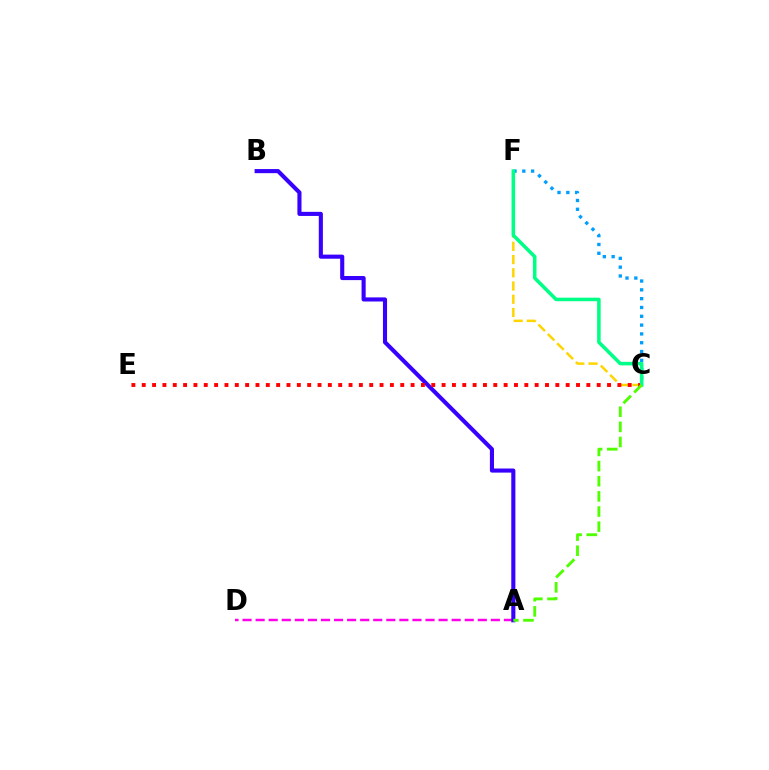{('A', 'D'): [{'color': '#ff00ed', 'line_style': 'dashed', 'thickness': 1.78}], ('A', 'B'): [{'color': '#3700ff', 'line_style': 'solid', 'thickness': 2.95}], ('C', 'F'): [{'color': '#009eff', 'line_style': 'dotted', 'thickness': 2.39}, {'color': '#ffd500', 'line_style': 'dashed', 'thickness': 1.8}, {'color': '#00ff86', 'line_style': 'solid', 'thickness': 2.55}], ('C', 'E'): [{'color': '#ff0000', 'line_style': 'dotted', 'thickness': 2.81}], ('A', 'C'): [{'color': '#4fff00', 'line_style': 'dashed', 'thickness': 2.06}]}